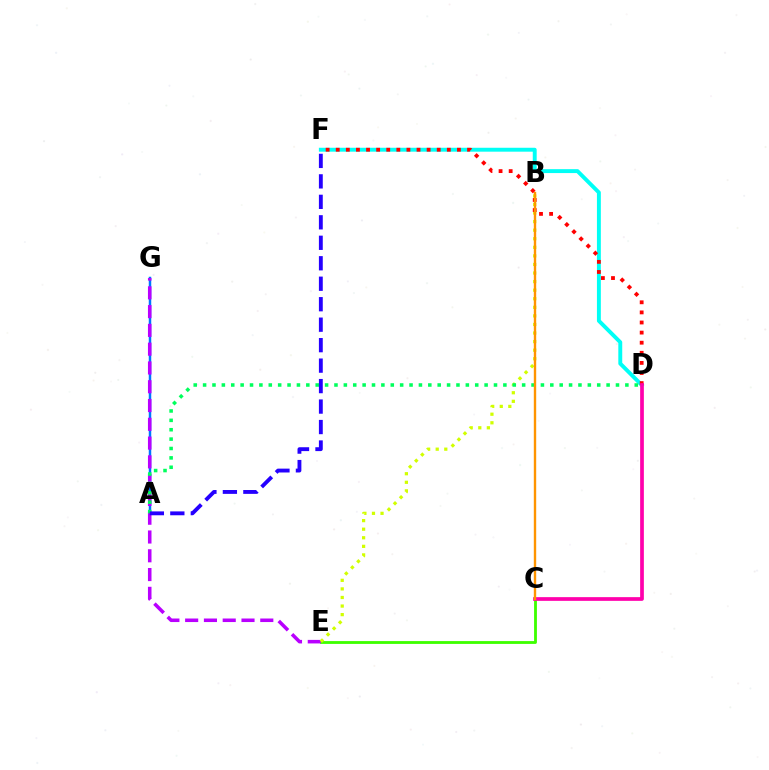{('C', 'E'): [{'color': '#3dff00', 'line_style': 'solid', 'thickness': 2.03}], ('A', 'G'): [{'color': '#0074ff', 'line_style': 'solid', 'thickness': 1.79}], ('E', 'G'): [{'color': '#b900ff', 'line_style': 'dashed', 'thickness': 2.55}], ('D', 'F'): [{'color': '#00fff6', 'line_style': 'solid', 'thickness': 2.82}, {'color': '#ff0000', 'line_style': 'dotted', 'thickness': 2.74}], ('B', 'E'): [{'color': '#d1ff00', 'line_style': 'dotted', 'thickness': 2.33}], ('C', 'D'): [{'color': '#ff00ac', 'line_style': 'solid', 'thickness': 2.67}], ('A', 'D'): [{'color': '#00ff5c', 'line_style': 'dotted', 'thickness': 2.55}], ('B', 'C'): [{'color': '#ff9400', 'line_style': 'solid', 'thickness': 1.72}], ('A', 'F'): [{'color': '#2500ff', 'line_style': 'dashed', 'thickness': 2.78}]}